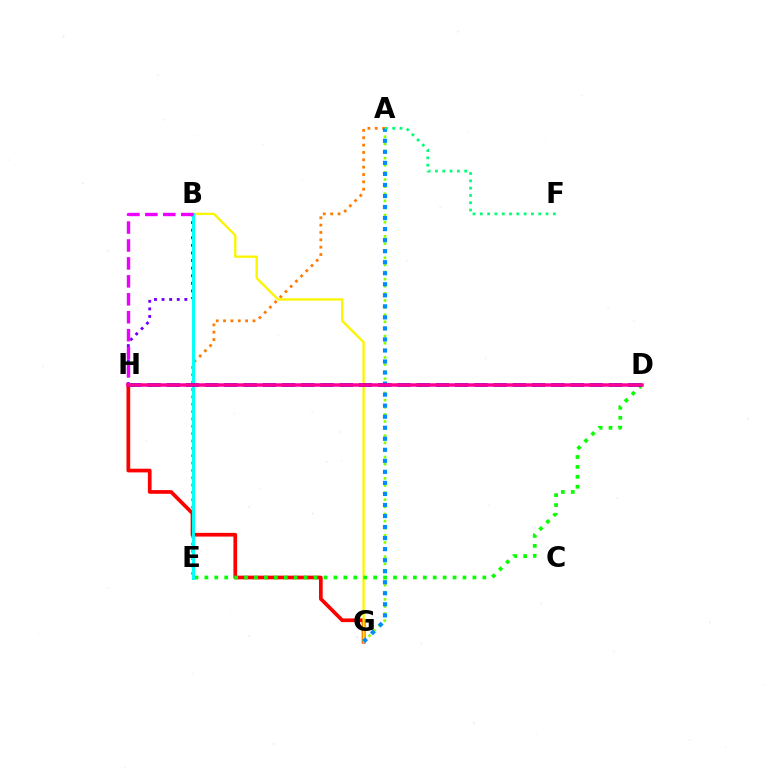{('A', 'E'): [{'color': '#ff7c00', 'line_style': 'dotted', 'thickness': 2.0}], ('G', 'H'): [{'color': '#ff0000', 'line_style': 'solid', 'thickness': 2.67}], ('B', 'H'): [{'color': '#7200ff', 'line_style': 'dotted', 'thickness': 2.06}, {'color': '#ee00ff', 'line_style': 'dashed', 'thickness': 2.44}], ('A', 'G'): [{'color': '#84ff00', 'line_style': 'dotted', 'thickness': 1.93}, {'color': '#008cff', 'line_style': 'dotted', 'thickness': 3.0}], ('B', 'G'): [{'color': '#fcf500', 'line_style': 'solid', 'thickness': 1.68}], ('D', 'E'): [{'color': '#08ff00', 'line_style': 'dotted', 'thickness': 2.7}], ('B', 'E'): [{'color': '#00fff6', 'line_style': 'solid', 'thickness': 2.12}], ('A', 'F'): [{'color': '#00ff74', 'line_style': 'dotted', 'thickness': 1.98}], ('D', 'H'): [{'color': '#0010ff', 'line_style': 'dashed', 'thickness': 2.61}, {'color': '#ff0094', 'line_style': 'solid', 'thickness': 2.52}]}